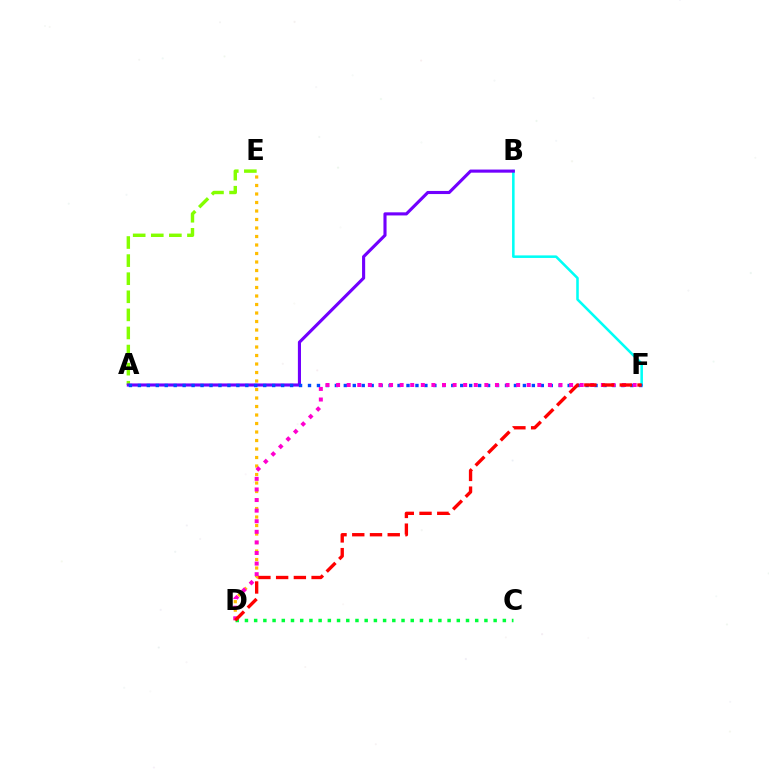{('B', 'F'): [{'color': '#00fff6', 'line_style': 'solid', 'thickness': 1.84}], ('A', 'E'): [{'color': '#84ff00', 'line_style': 'dashed', 'thickness': 2.46}], ('D', 'E'): [{'color': '#ffbd00', 'line_style': 'dotted', 'thickness': 2.31}], ('A', 'B'): [{'color': '#7200ff', 'line_style': 'solid', 'thickness': 2.24}], ('A', 'F'): [{'color': '#004bff', 'line_style': 'dotted', 'thickness': 2.43}], ('C', 'D'): [{'color': '#00ff39', 'line_style': 'dotted', 'thickness': 2.5}], ('D', 'F'): [{'color': '#ff00cf', 'line_style': 'dotted', 'thickness': 2.88}, {'color': '#ff0000', 'line_style': 'dashed', 'thickness': 2.41}]}